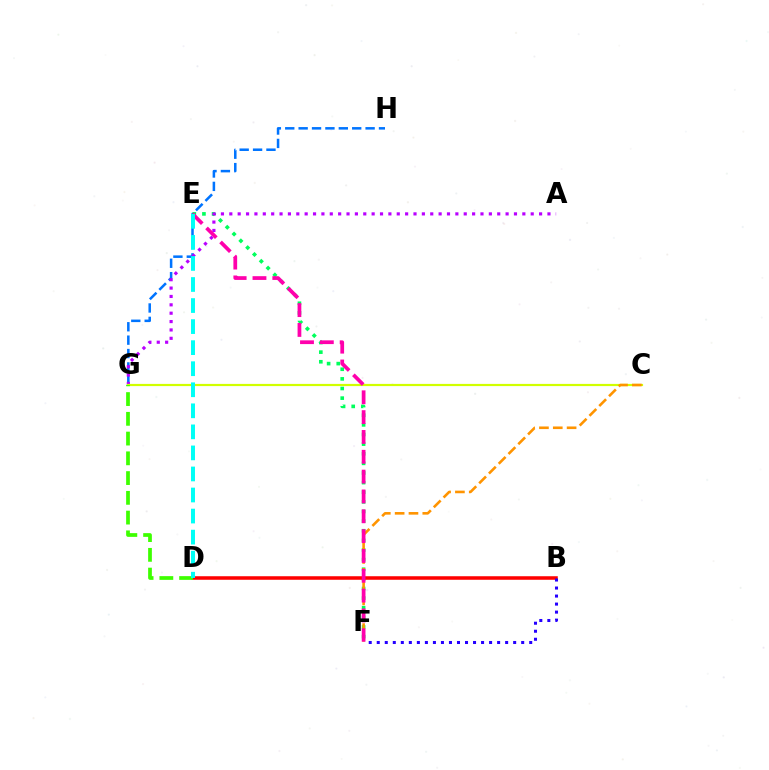{('G', 'H'): [{'color': '#0074ff', 'line_style': 'dashed', 'thickness': 1.82}], ('E', 'F'): [{'color': '#00ff5c', 'line_style': 'dotted', 'thickness': 2.62}, {'color': '#ff00ac', 'line_style': 'dashed', 'thickness': 2.69}], ('A', 'G'): [{'color': '#b900ff', 'line_style': 'dotted', 'thickness': 2.27}], ('B', 'D'): [{'color': '#ff0000', 'line_style': 'solid', 'thickness': 2.55}], ('B', 'F'): [{'color': '#2500ff', 'line_style': 'dotted', 'thickness': 2.18}], ('C', 'G'): [{'color': '#d1ff00', 'line_style': 'solid', 'thickness': 1.58}], ('D', 'G'): [{'color': '#3dff00', 'line_style': 'dashed', 'thickness': 2.68}], ('C', 'F'): [{'color': '#ff9400', 'line_style': 'dashed', 'thickness': 1.88}], ('D', 'E'): [{'color': '#00fff6', 'line_style': 'dashed', 'thickness': 2.86}]}